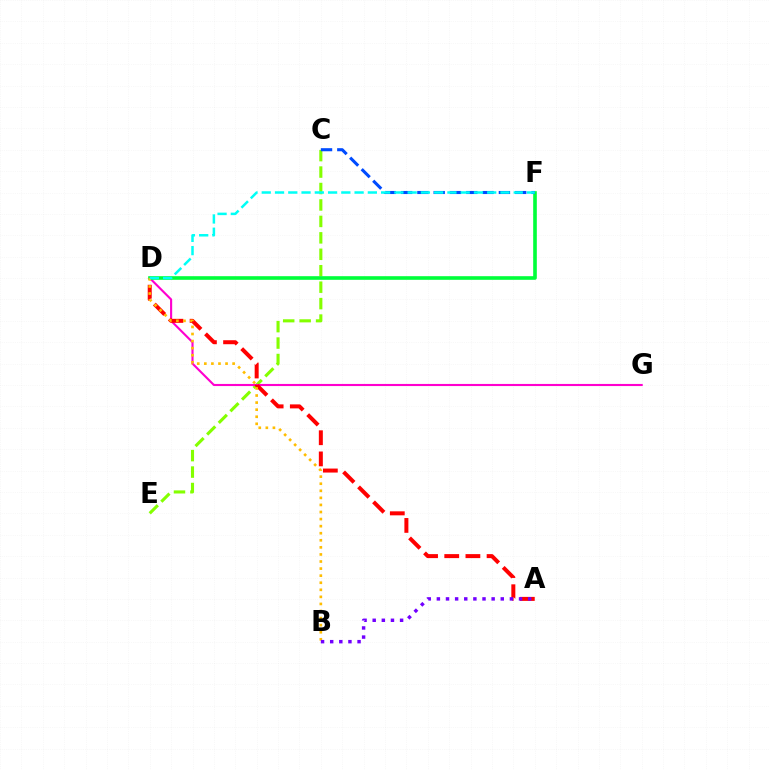{('C', 'E'): [{'color': '#84ff00', 'line_style': 'dashed', 'thickness': 2.23}], ('D', 'G'): [{'color': '#ff00cf', 'line_style': 'solid', 'thickness': 1.53}], ('A', 'D'): [{'color': '#ff0000', 'line_style': 'dashed', 'thickness': 2.88}], ('D', 'F'): [{'color': '#00ff39', 'line_style': 'solid', 'thickness': 2.61}, {'color': '#00fff6', 'line_style': 'dashed', 'thickness': 1.8}], ('C', 'F'): [{'color': '#004bff', 'line_style': 'dashed', 'thickness': 2.21}], ('B', 'D'): [{'color': '#ffbd00', 'line_style': 'dotted', 'thickness': 1.92}], ('A', 'B'): [{'color': '#7200ff', 'line_style': 'dotted', 'thickness': 2.48}]}